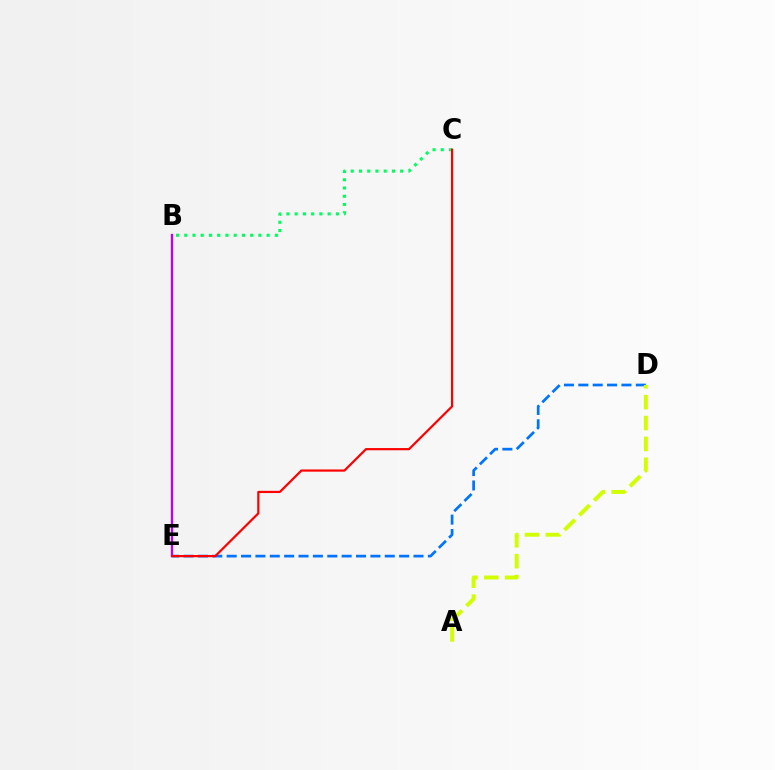{('D', 'E'): [{'color': '#0074ff', 'line_style': 'dashed', 'thickness': 1.95}], ('B', 'E'): [{'color': '#b900ff', 'line_style': 'solid', 'thickness': 1.68}], ('B', 'C'): [{'color': '#00ff5c', 'line_style': 'dotted', 'thickness': 2.24}], ('A', 'D'): [{'color': '#d1ff00', 'line_style': 'dashed', 'thickness': 2.84}], ('C', 'E'): [{'color': '#ff0000', 'line_style': 'solid', 'thickness': 1.59}]}